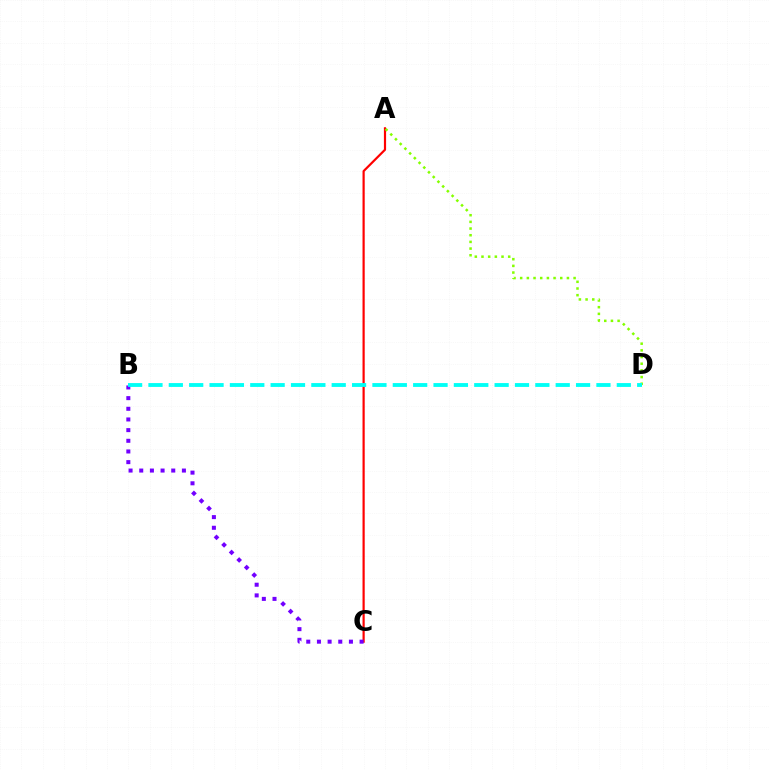{('A', 'C'): [{'color': '#ff0000', 'line_style': 'solid', 'thickness': 1.58}], ('A', 'D'): [{'color': '#84ff00', 'line_style': 'dotted', 'thickness': 1.81}], ('B', 'C'): [{'color': '#7200ff', 'line_style': 'dotted', 'thickness': 2.9}], ('B', 'D'): [{'color': '#00fff6', 'line_style': 'dashed', 'thickness': 2.77}]}